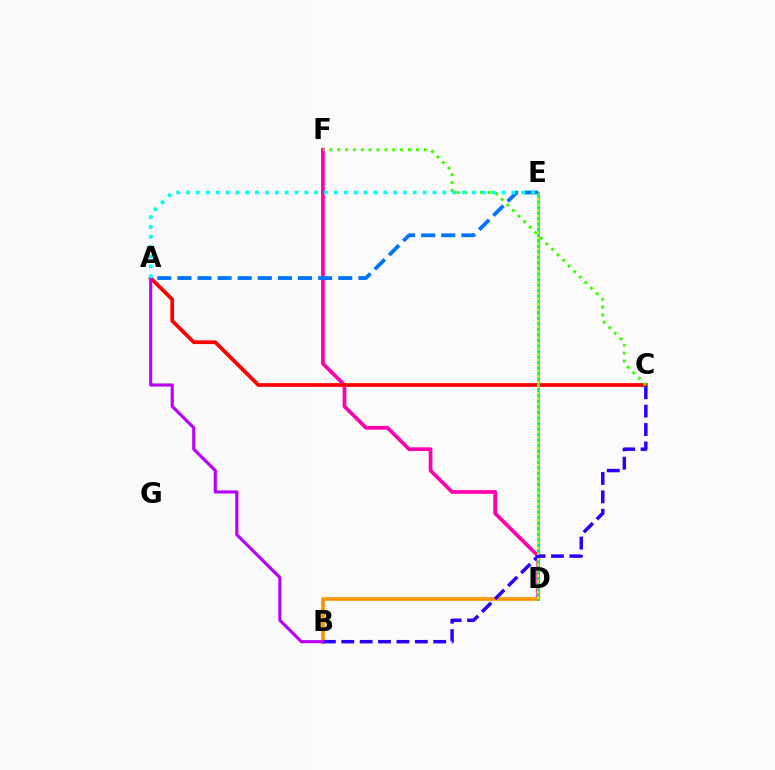{('D', 'F'): [{'color': '#ff00ac', 'line_style': 'solid', 'thickness': 2.68}], ('A', 'C'): [{'color': '#ff0000', 'line_style': 'solid', 'thickness': 2.69}], ('C', 'F'): [{'color': '#3dff00', 'line_style': 'dotted', 'thickness': 2.14}], ('B', 'D'): [{'color': '#ff9400', 'line_style': 'solid', 'thickness': 2.62}], ('D', 'E'): [{'color': '#00ff5c', 'line_style': 'solid', 'thickness': 2.1}, {'color': '#d1ff00', 'line_style': 'dotted', 'thickness': 1.5}], ('B', 'C'): [{'color': '#2500ff', 'line_style': 'dashed', 'thickness': 2.5}], ('A', 'B'): [{'color': '#b900ff', 'line_style': 'solid', 'thickness': 2.25}], ('A', 'E'): [{'color': '#0074ff', 'line_style': 'dashed', 'thickness': 2.73}, {'color': '#00fff6', 'line_style': 'dotted', 'thickness': 2.68}]}